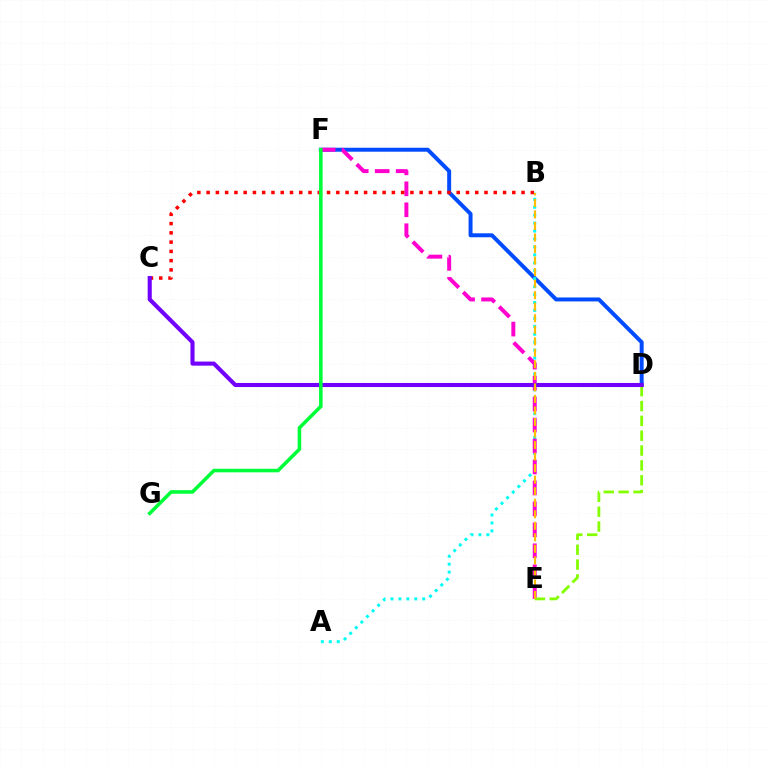{('D', 'F'): [{'color': '#004bff', 'line_style': 'solid', 'thickness': 2.85}], ('A', 'B'): [{'color': '#00fff6', 'line_style': 'dotted', 'thickness': 2.16}], ('E', 'F'): [{'color': '#ff00cf', 'line_style': 'dashed', 'thickness': 2.85}], ('D', 'E'): [{'color': '#84ff00', 'line_style': 'dashed', 'thickness': 2.02}], ('B', 'C'): [{'color': '#ff0000', 'line_style': 'dotted', 'thickness': 2.52}], ('C', 'D'): [{'color': '#7200ff', 'line_style': 'solid', 'thickness': 2.94}], ('B', 'E'): [{'color': '#ffbd00', 'line_style': 'dashed', 'thickness': 1.57}], ('F', 'G'): [{'color': '#00ff39', 'line_style': 'solid', 'thickness': 2.57}]}